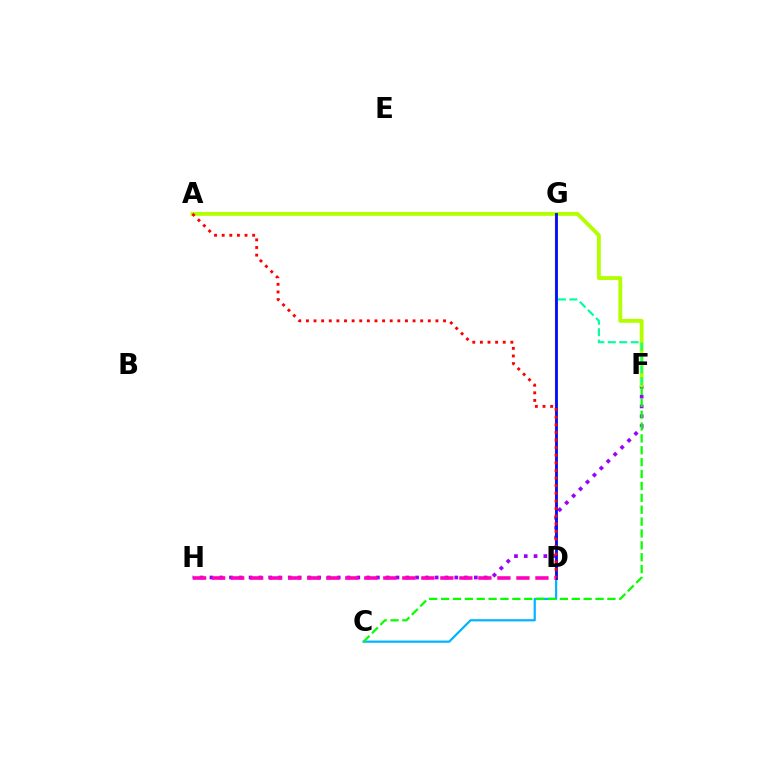{('F', 'H'): [{'color': '#9b00ff', 'line_style': 'dotted', 'thickness': 2.66}], ('A', 'F'): [{'color': '#b3ff00', 'line_style': 'solid', 'thickness': 2.78}], ('C', 'D'): [{'color': '#00b5ff', 'line_style': 'solid', 'thickness': 1.59}], ('F', 'G'): [{'color': '#00ff9d', 'line_style': 'dashed', 'thickness': 1.55}], ('D', 'G'): [{'color': '#ffa500', 'line_style': 'solid', 'thickness': 1.6}, {'color': '#0010ff', 'line_style': 'solid', 'thickness': 2.04}], ('A', 'D'): [{'color': '#ff0000', 'line_style': 'dotted', 'thickness': 2.07}], ('C', 'F'): [{'color': '#08ff00', 'line_style': 'dashed', 'thickness': 1.61}], ('D', 'H'): [{'color': '#ff00bd', 'line_style': 'dashed', 'thickness': 2.58}]}